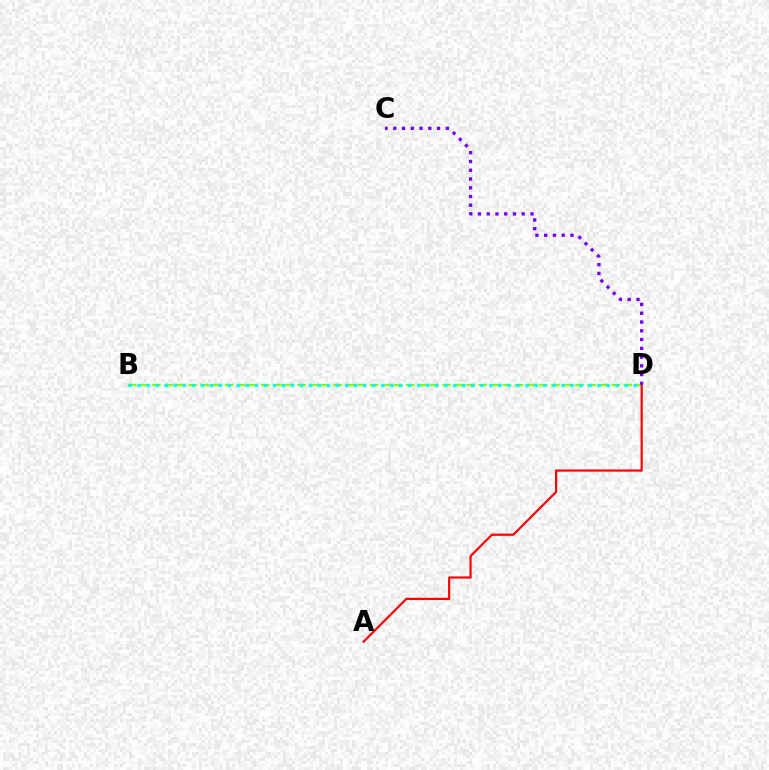{('B', 'D'): [{'color': '#84ff00', 'line_style': 'dashed', 'thickness': 1.64}, {'color': '#00fff6', 'line_style': 'dotted', 'thickness': 2.45}], ('A', 'D'): [{'color': '#ff0000', 'line_style': 'solid', 'thickness': 1.58}], ('C', 'D'): [{'color': '#7200ff', 'line_style': 'dotted', 'thickness': 2.38}]}